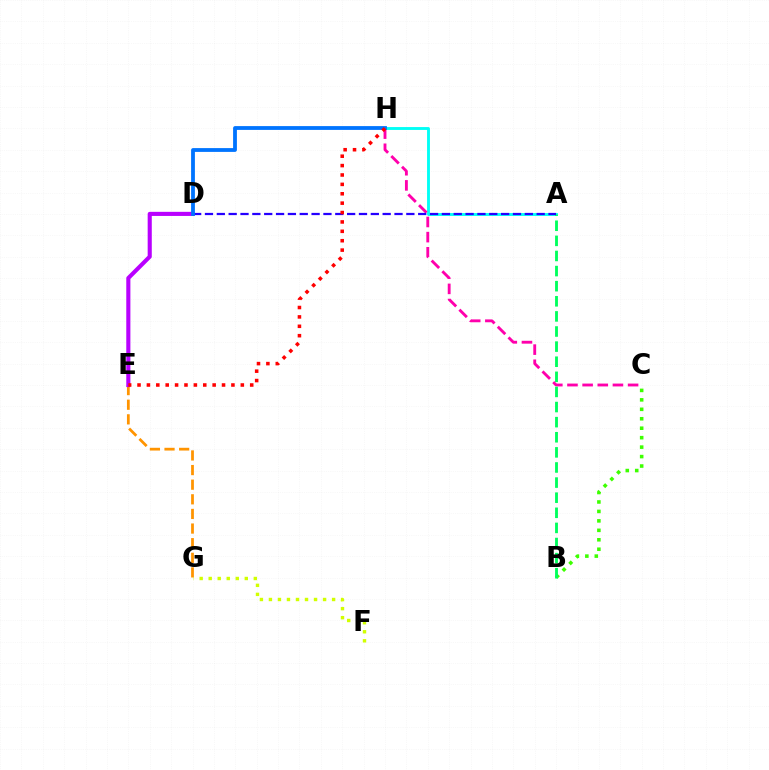{('A', 'H'): [{'color': '#00fff6', 'line_style': 'solid', 'thickness': 2.07}], ('E', 'G'): [{'color': '#ff9400', 'line_style': 'dashed', 'thickness': 1.99}], ('C', 'H'): [{'color': '#ff00ac', 'line_style': 'dashed', 'thickness': 2.06}], ('B', 'C'): [{'color': '#3dff00', 'line_style': 'dotted', 'thickness': 2.57}], ('D', 'E'): [{'color': '#b900ff', 'line_style': 'solid', 'thickness': 2.96}], ('A', 'B'): [{'color': '#00ff5c', 'line_style': 'dashed', 'thickness': 2.05}], ('A', 'D'): [{'color': '#2500ff', 'line_style': 'dashed', 'thickness': 1.61}], ('F', 'G'): [{'color': '#d1ff00', 'line_style': 'dotted', 'thickness': 2.45}], ('D', 'H'): [{'color': '#0074ff', 'line_style': 'solid', 'thickness': 2.74}], ('E', 'H'): [{'color': '#ff0000', 'line_style': 'dotted', 'thickness': 2.55}]}